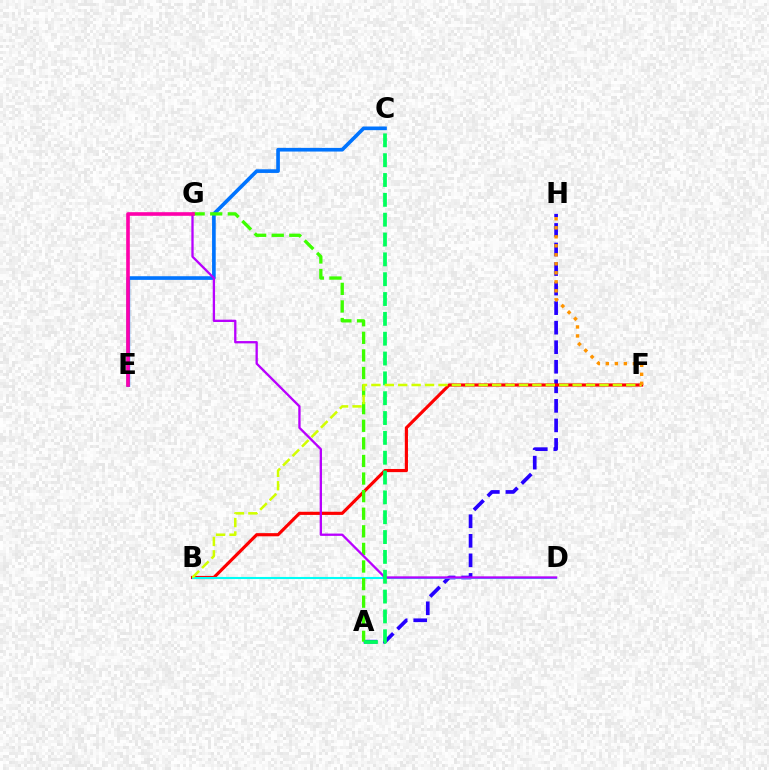{('A', 'H'): [{'color': '#2500ff', 'line_style': 'dashed', 'thickness': 2.66}], ('C', 'E'): [{'color': '#0074ff', 'line_style': 'solid', 'thickness': 2.63}], ('B', 'F'): [{'color': '#ff0000', 'line_style': 'solid', 'thickness': 2.27}, {'color': '#d1ff00', 'line_style': 'dashed', 'thickness': 1.82}], ('B', 'D'): [{'color': '#00fff6', 'line_style': 'solid', 'thickness': 1.51}], ('A', 'G'): [{'color': '#3dff00', 'line_style': 'dashed', 'thickness': 2.39}], ('D', 'G'): [{'color': '#b900ff', 'line_style': 'solid', 'thickness': 1.66}], ('A', 'C'): [{'color': '#00ff5c', 'line_style': 'dashed', 'thickness': 2.69}], ('E', 'G'): [{'color': '#ff00ac', 'line_style': 'solid', 'thickness': 2.6}], ('F', 'H'): [{'color': '#ff9400', 'line_style': 'dotted', 'thickness': 2.45}]}